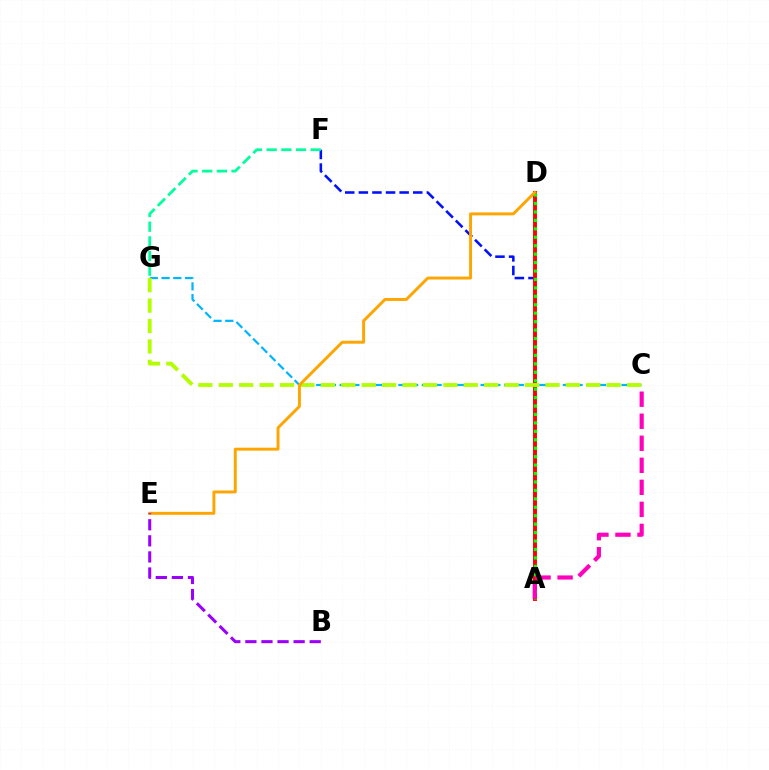{('A', 'F'): [{'color': '#0010ff', 'line_style': 'dashed', 'thickness': 1.85}], ('F', 'G'): [{'color': '#00ff9d', 'line_style': 'dashed', 'thickness': 1.99}], ('A', 'D'): [{'color': '#ff0000', 'line_style': 'solid', 'thickness': 2.81}, {'color': '#08ff00', 'line_style': 'dotted', 'thickness': 2.29}], ('C', 'G'): [{'color': '#00b5ff', 'line_style': 'dashed', 'thickness': 1.6}, {'color': '#b3ff00', 'line_style': 'dashed', 'thickness': 2.77}], ('A', 'C'): [{'color': '#ff00bd', 'line_style': 'dashed', 'thickness': 2.99}], ('D', 'E'): [{'color': '#ffa500', 'line_style': 'solid', 'thickness': 2.11}], ('B', 'E'): [{'color': '#9b00ff', 'line_style': 'dashed', 'thickness': 2.19}]}